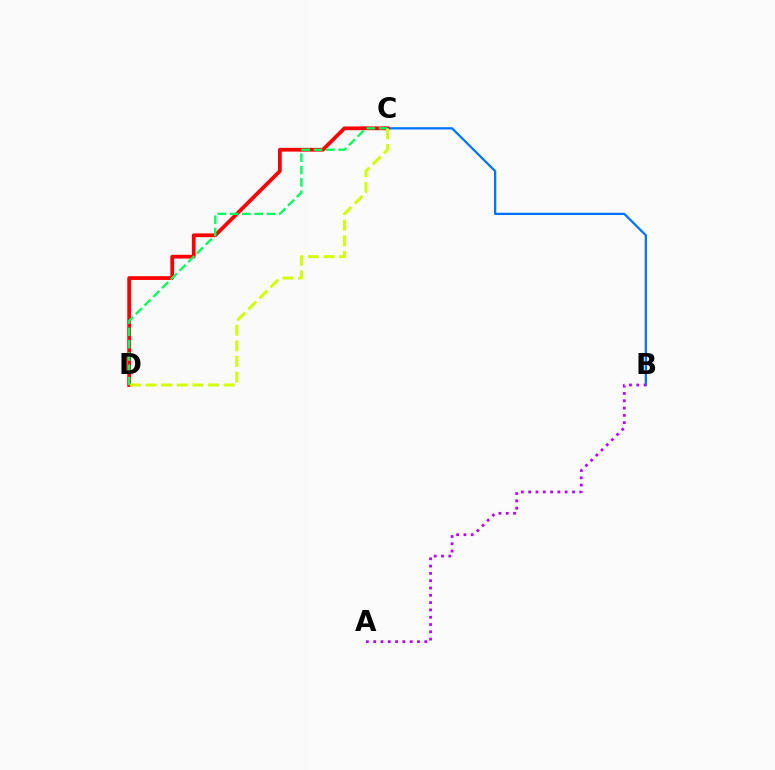{('B', 'C'): [{'color': '#0074ff', 'line_style': 'solid', 'thickness': 1.63}], ('C', 'D'): [{'color': '#ff0000', 'line_style': 'solid', 'thickness': 2.71}, {'color': '#00ff5c', 'line_style': 'dashed', 'thickness': 1.67}, {'color': '#d1ff00', 'line_style': 'dashed', 'thickness': 2.12}], ('A', 'B'): [{'color': '#b900ff', 'line_style': 'dotted', 'thickness': 1.98}]}